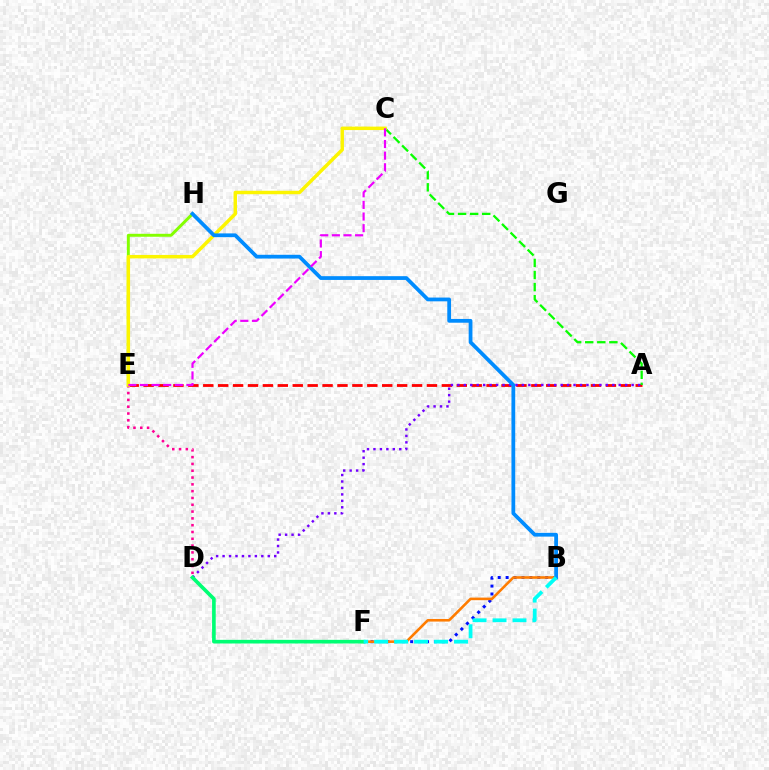{('A', 'E'): [{'color': '#ff0000', 'line_style': 'dashed', 'thickness': 2.03}], ('E', 'H'): [{'color': '#84ff00', 'line_style': 'solid', 'thickness': 2.12}], ('B', 'F'): [{'color': '#0010ff', 'line_style': 'dotted', 'thickness': 2.15}, {'color': '#ff7c00', 'line_style': 'solid', 'thickness': 1.87}, {'color': '#00fff6', 'line_style': 'dashed', 'thickness': 2.71}], ('D', 'E'): [{'color': '#ff0094', 'line_style': 'dotted', 'thickness': 1.85}], ('A', 'C'): [{'color': '#08ff00', 'line_style': 'dashed', 'thickness': 1.64}], ('C', 'E'): [{'color': '#fcf500', 'line_style': 'solid', 'thickness': 2.49}, {'color': '#ee00ff', 'line_style': 'dashed', 'thickness': 1.58}], ('A', 'D'): [{'color': '#7200ff', 'line_style': 'dotted', 'thickness': 1.75}], ('D', 'F'): [{'color': '#00ff74', 'line_style': 'solid', 'thickness': 2.62}], ('B', 'H'): [{'color': '#008cff', 'line_style': 'solid', 'thickness': 2.71}]}